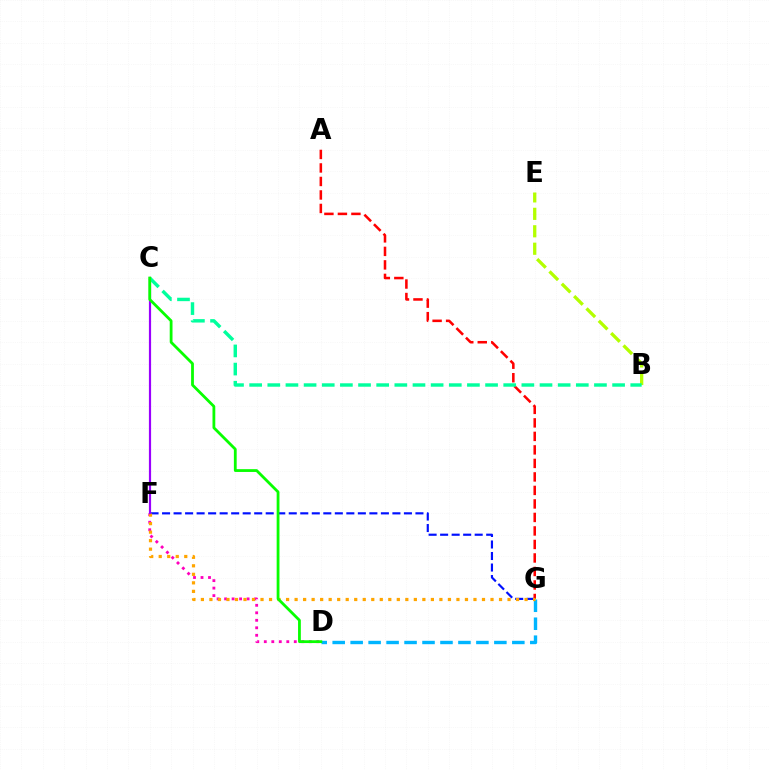{('A', 'G'): [{'color': '#ff0000', 'line_style': 'dashed', 'thickness': 1.83}], ('F', 'G'): [{'color': '#0010ff', 'line_style': 'dashed', 'thickness': 1.56}, {'color': '#ffa500', 'line_style': 'dotted', 'thickness': 2.31}], ('D', 'F'): [{'color': '#ff00bd', 'line_style': 'dotted', 'thickness': 2.04}], ('D', 'G'): [{'color': '#00b5ff', 'line_style': 'dashed', 'thickness': 2.44}], ('C', 'F'): [{'color': '#9b00ff', 'line_style': 'solid', 'thickness': 1.57}], ('B', 'E'): [{'color': '#b3ff00', 'line_style': 'dashed', 'thickness': 2.37}], ('B', 'C'): [{'color': '#00ff9d', 'line_style': 'dashed', 'thickness': 2.47}], ('C', 'D'): [{'color': '#08ff00', 'line_style': 'solid', 'thickness': 2.01}]}